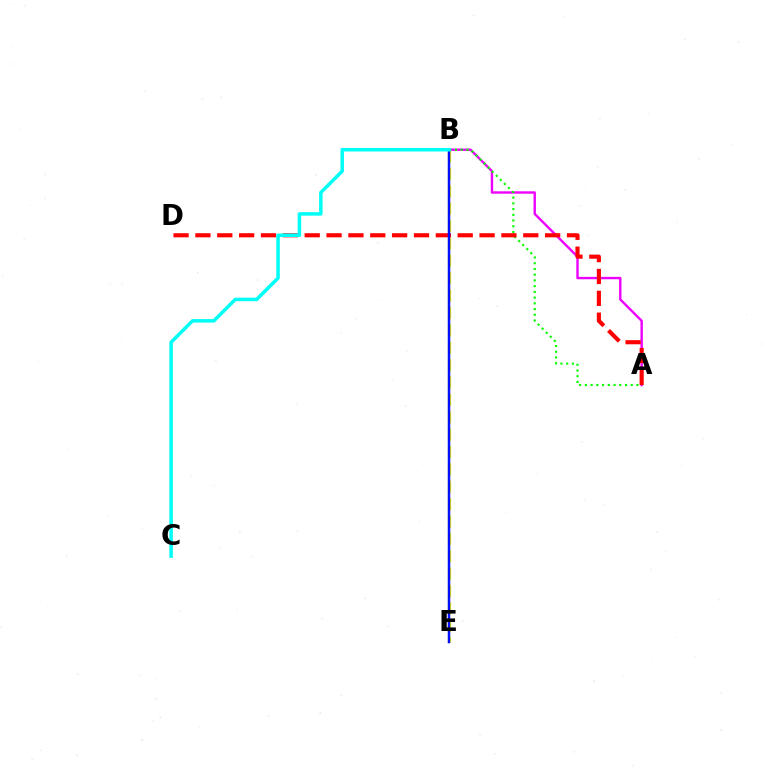{('A', 'B'): [{'color': '#ee00ff', 'line_style': 'solid', 'thickness': 1.72}, {'color': '#08ff00', 'line_style': 'dotted', 'thickness': 1.56}], ('B', 'E'): [{'color': '#fcf500', 'line_style': 'dashed', 'thickness': 2.36}, {'color': '#0010ff', 'line_style': 'solid', 'thickness': 1.79}], ('A', 'D'): [{'color': '#ff0000', 'line_style': 'dashed', 'thickness': 2.97}], ('B', 'C'): [{'color': '#00fff6', 'line_style': 'solid', 'thickness': 2.52}]}